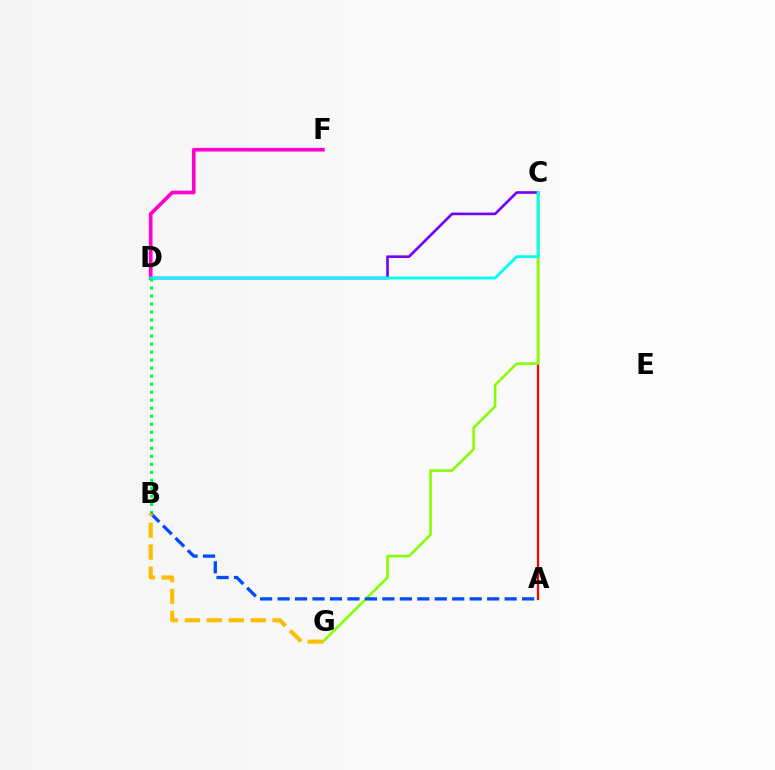{('D', 'F'): [{'color': '#ff00cf', 'line_style': 'solid', 'thickness': 2.63}], ('A', 'C'): [{'color': '#ff0000', 'line_style': 'solid', 'thickness': 1.61}], ('C', 'D'): [{'color': '#7200ff', 'line_style': 'solid', 'thickness': 1.89}, {'color': '#00fff6', 'line_style': 'solid', 'thickness': 2.04}], ('C', 'G'): [{'color': '#84ff00', 'line_style': 'solid', 'thickness': 1.85}], ('B', 'D'): [{'color': '#00ff39', 'line_style': 'dotted', 'thickness': 2.18}], ('A', 'B'): [{'color': '#004bff', 'line_style': 'dashed', 'thickness': 2.37}], ('B', 'G'): [{'color': '#ffbd00', 'line_style': 'dashed', 'thickness': 2.98}]}